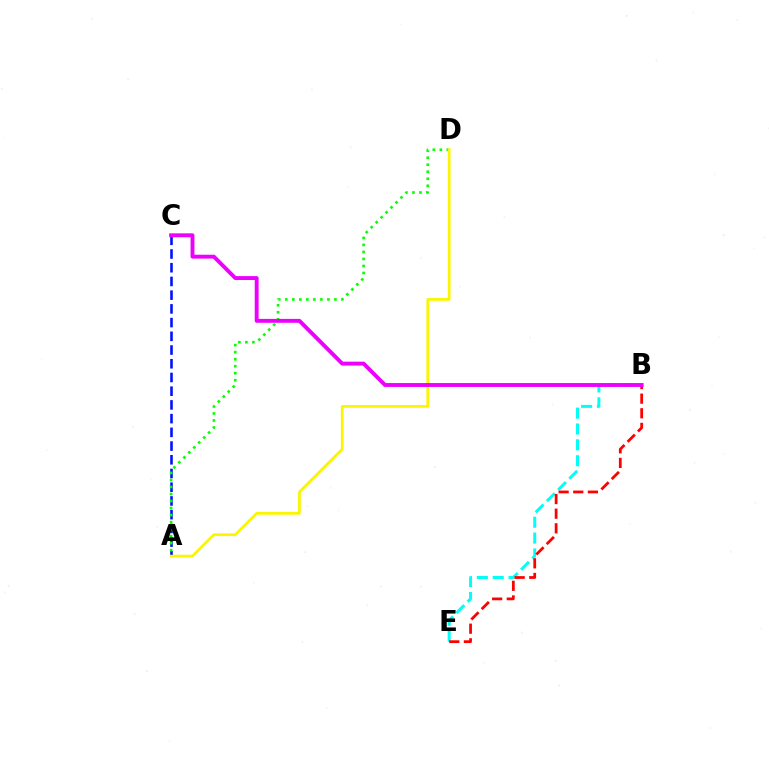{('A', 'C'): [{'color': '#0010ff', 'line_style': 'dashed', 'thickness': 1.86}], ('B', 'E'): [{'color': '#00fff6', 'line_style': 'dashed', 'thickness': 2.15}, {'color': '#ff0000', 'line_style': 'dashed', 'thickness': 1.99}], ('A', 'D'): [{'color': '#08ff00', 'line_style': 'dotted', 'thickness': 1.91}, {'color': '#fcf500', 'line_style': 'solid', 'thickness': 1.99}], ('B', 'C'): [{'color': '#ee00ff', 'line_style': 'solid', 'thickness': 2.8}]}